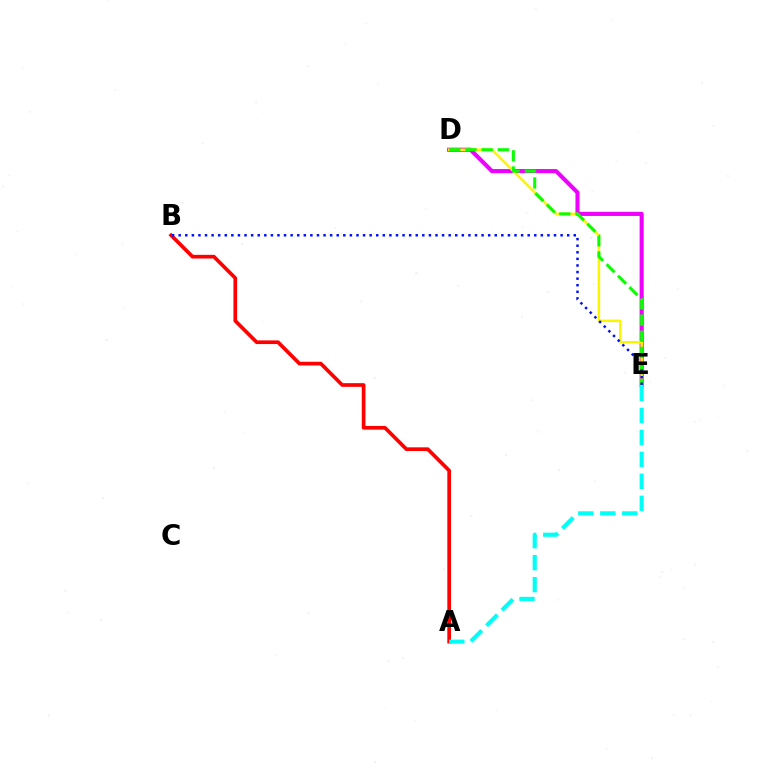{('D', 'E'): [{'color': '#ee00ff', 'line_style': 'solid', 'thickness': 2.95}, {'color': '#fcf500', 'line_style': 'solid', 'thickness': 1.81}, {'color': '#08ff00', 'line_style': 'dashed', 'thickness': 2.2}], ('A', 'B'): [{'color': '#ff0000', 'line_style': 'solid', 'thickness': 2.65}], ('A', 'E'): [{'color': '#00fff6', 'line_style': 'dashed', 'thickness': 2.98}], ('B', 'E'): [{'color': '#0010ff', 'line_style': 'dotted', 'thickness': 1.79}]}